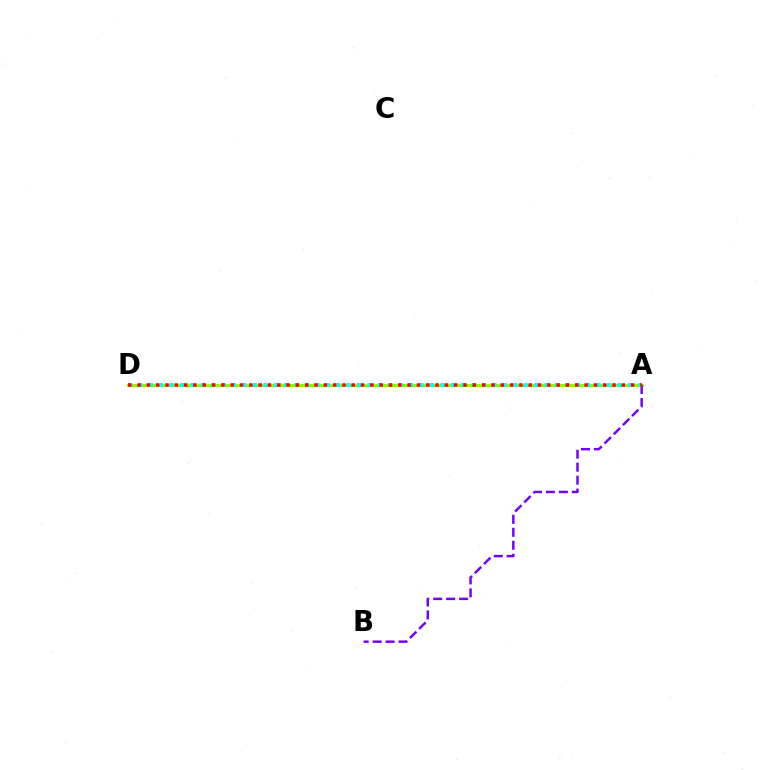{('A', 'D'): [{'color': '#84ff00', 'line_style': 'solid', 'thickness': 2.19}, {'color': '#00fff6', 'line_style': 'dotted', 'thickness': 2.83}, {'color': '#ff0000', 'line_style': 'dotted', 'thickness': 2.53}], ('A', 'B'): [{'color': '#7200ff', 'line_style': 'dashed', 'thickness': 1.76}]}